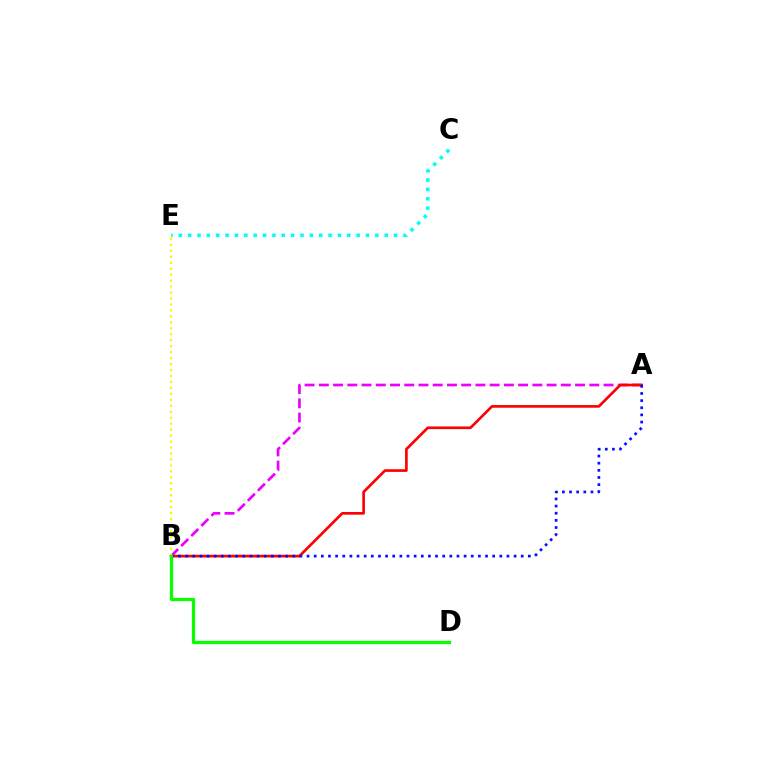{('A', 'B'): [{'color': '#ee00ff', 'line_style': 'dashed', 'thickness': 1.93}, {'color': '#ff0000', 'line_style': 'solid', 'thickness': 1.93}, {'color': '#0010ff', 'line_style': 'dotted', 'thickness': 1.94}], ('B', 'E'): [{'color': '#fcf500', 'line_style': 'dotted', 'thickness': 1.62}], ('C', 'E'): [{'color': '#00fff6', 'line_style': 'dotted', 'thickness': 2.54}], ('B', 'D'): [{'color': '#08ff00', 'line_style': 'solid', 'thickness': 2.32}]}